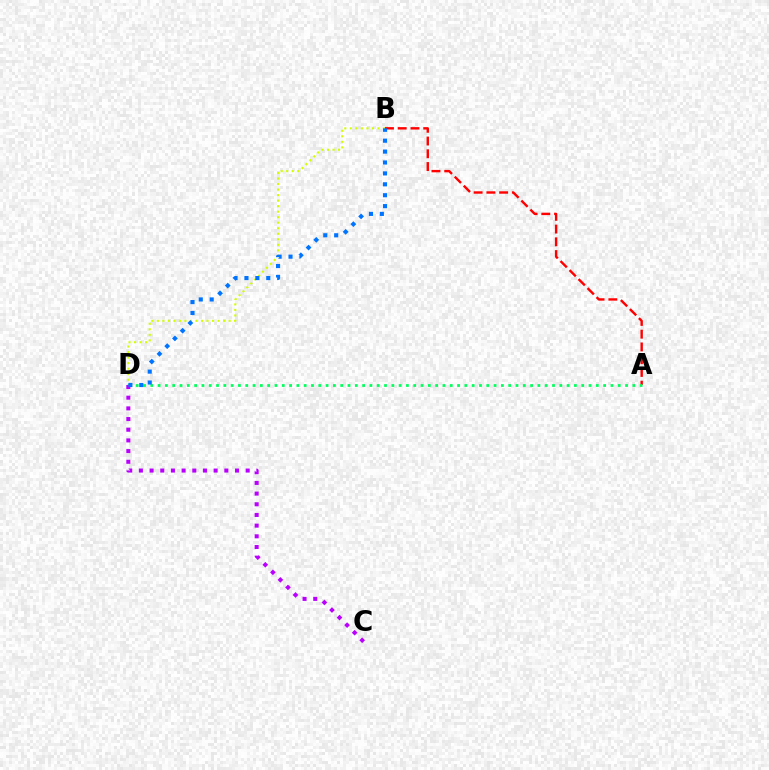{('B', 'D'): [{'color': '#d1ff00', 'line_style': 'dotted', 'thickness': 1.5}, {'color': '#0074ff', 'line_style': 'dotted', 'thickness': 2.96}], ('A', 'B'): [{'color': '#ff0000', 'line_style': 'dashed', 'thickness': 1.73}], ('A', 'D'): [{'color': '#00ff5c', 'line_style': 'dotted', 'thickness': 1.98}], ('C', 'D'): [{'color': '#b900ff', 'line_style': 'dotted', 'thickness': 2.9}]}